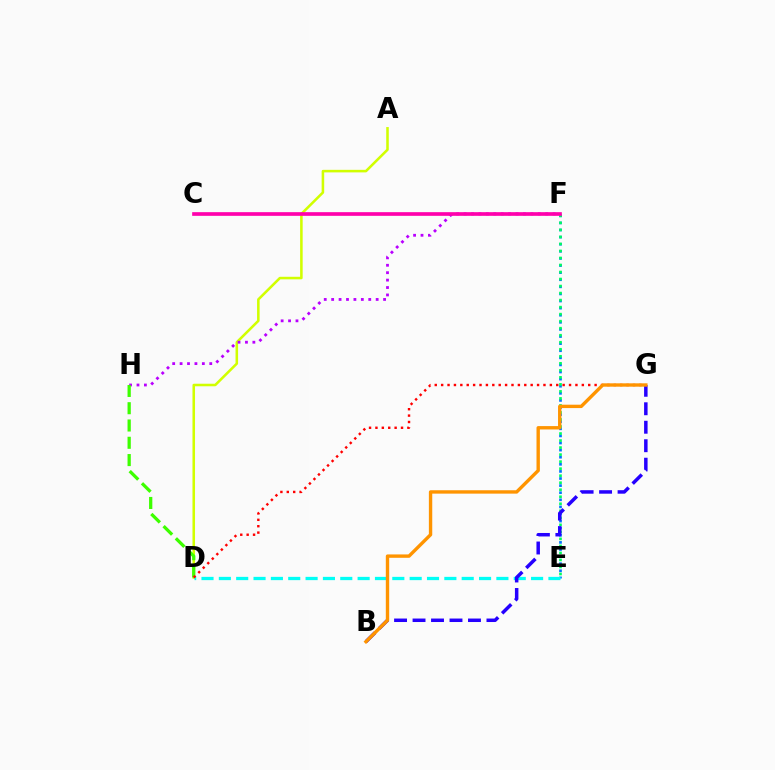{('A', 'D'): [{'color': '#d1ff00', 'line_style': 'solid', 'thickness': 1.84}], ('F', 'H'): [{'color': '#b900ff', 'line_style': 'dotted', 'thickness': 2.02}], ('E', 'F'): [{'color': '#0074ff', 'line_style': 'dotted', 'thickness': 1.93}, {'color': '#00ff5c', 'line_style': 'dotted', 'thickness': 1.91}], ('D', 'H'): [{'color': '#3dff00', 'line_style': 'dashed', 'thickness': 2.35}], ('D', 'E'): [{'color': '#00fff6', 'line_style': 'dashed', 'thickness': 2.36}], ('D', 'G'): [{'color': '#ff0000', 'line_style': 'dotted', 'thickness': 1.74}], ('B', 'G'): [{'color': '#2500ff', 'line_style': 'dashed', 'thickness': 2.51}, {'color': '#ff9400', 'line_style': 'solid', 'thickness': 2.43}], ('C', 'F'): [{'color': '#ff00ac', 'line_style': 'solid', 'thickness': 2.64}]}